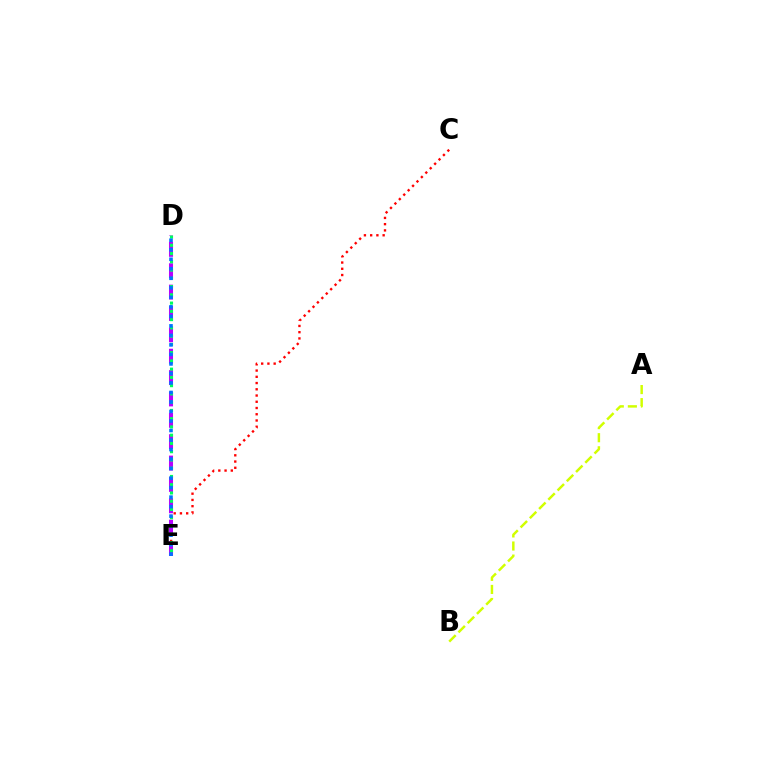{('C', 'E'): [{'color': '#ff0000', 'line_style': 'dotted', 'thickness': 1.7}], ('D', 'E'): [{'color': '#b900ff', 'line_style': 'dashed', 'thickness': 2.9}, {'color': '#00ff5c', 'line_style': 'dotted', 'thickness': 2.24}, {'color': '#0074ff', 'line_style': 'dotted', 'thickness': 2.59}], ('A', 'B'): [{'color': '#d1ff00', 'line_style': 'dashed', 'thickness': 1.78}]}